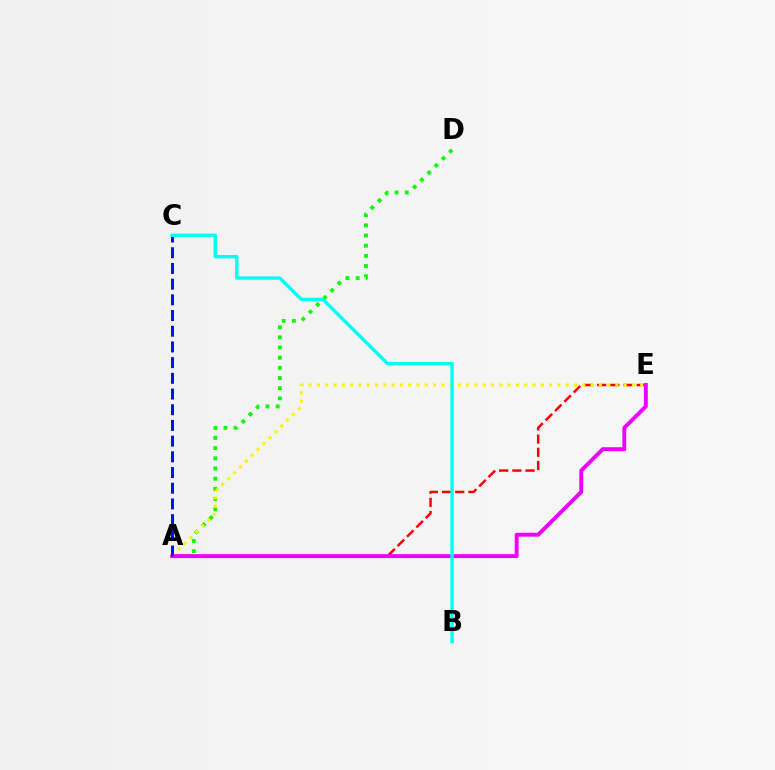{('A', 'D'): [{'color': '#08ff00', 'line_style': 'dotted', 'thickness': 2.76}], ('A', 'E'): [{'color': '#ff0000', 'line_style': 'dashed', 'thickness': 1.79}, {'color': '#fcf500', 'line_style': 'dotted', 'thickness': 2.25}, {'color': '#ee00ff', 'line_style': 'solid', 'thickness': 2.8}], ('A', 'C'): [{'color': '#0010ff', 'line_style': 'dashed', 'thickness': 2.13}], ('B', 'C'): [{'color': '#00fff6', 'line_style': 'solid', 'thickness': 2.43}]}